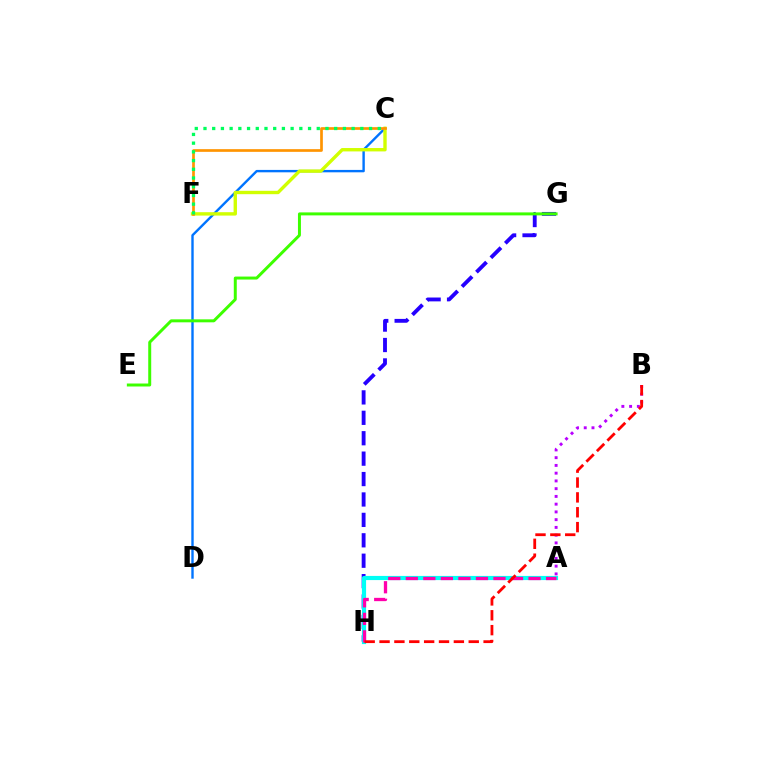{('C', 'D'): [{'color': '#0074ff', 'line_style': 'solid', 'thickness': 1.72}], ('G', 'H'): [{'color': '#2500ff', 'line_style': 'dashed', 'thickness': 2.77}], ('C', 'F'): [{'color': '#d1ff00', 'line_style': 'solid', 'thickness': 2.44}, {'color': '#ff9400', 'line_style': 'solid', 'thickness': 1.94}, {'color': '#00ff5c', 'line_style': 'dotted', 'thickness': 2.37}], ('A', 'H'): [{'color': '#00fff6', 'line_style': 'solid', 'thickness': 3.0}, {'color': '#ff00ac', 'line_style': 'dashed', 'thickness': 2.38}], ('A', 'B'): [{'color': '#b900ff', 'line_style': 'dotted', 'thickness': 2.1}], ('E', 'G'): [{'color': '#3dff00', 'line_style': 'solid', 'thickness': 2.14}], ('B', 'H'): [{'color': '#ff0000', 'line_style': 'dashed', 'thickness': 2.02}]}